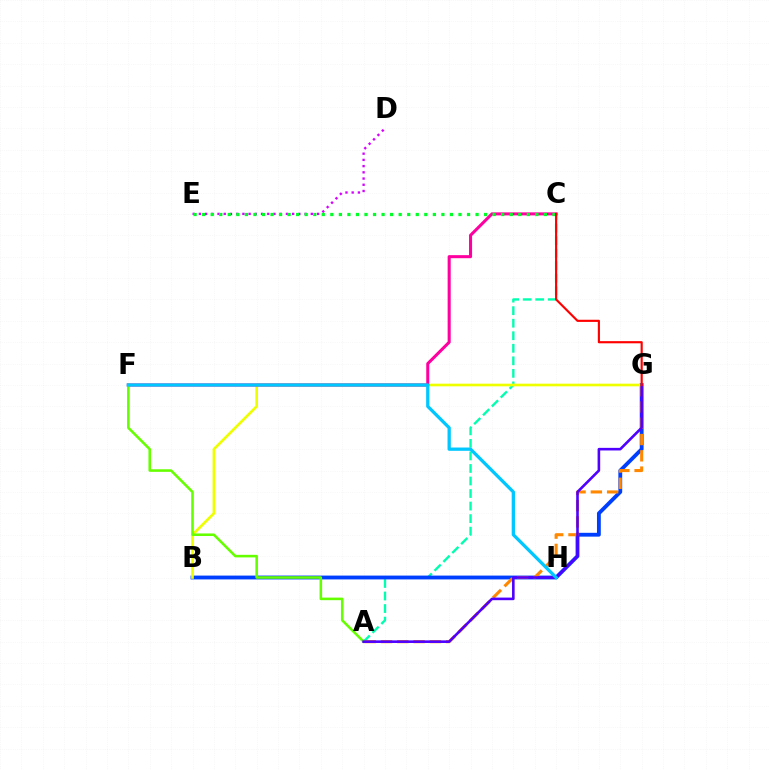{('A', 'C'): [{'color': '#00ffaf', 'line_style': 'dashed', 'thickness': 1.7}], ('B', 'G'): [{'color': '#003fff', 'line_style': 'solid', 'thickness': 2.75}, {'color': '#eeff00', 'line_style': 'solid', 'thickness': 1.92}], ('D', 'E'): [{'color': '#d600ff', 'line_style': 'dotted', 'thickness': 1.69}], ('A', 'G'): [{'color': '#ff8800', 'line_style': 'dashed', 'thickness': 2.21}, {'color': '#4f00ff', 'line_style': 'solid', 'thickness': 1.87}], ('C', 'F'): [{'color': '#ff00a0', 'line_style': 'solid', 'thickness': 2.2}], ('A', 'F'): [{'color': '#66ff00', 'line_style': 'solid', 'thickness': 1.85}], ('C', 'E'): [{'color': '#00ff27', 'line_style': 'dotted', 'thickness': 2.32}], ('F', 'H'): [{'color': '#00c7ff', 'line_style': 'solid', 'thickness': 2.36}], ('C', 'G'): [{'color': '#ff0000', 'line_style': 'solid', 'thickness': 1.55}]}